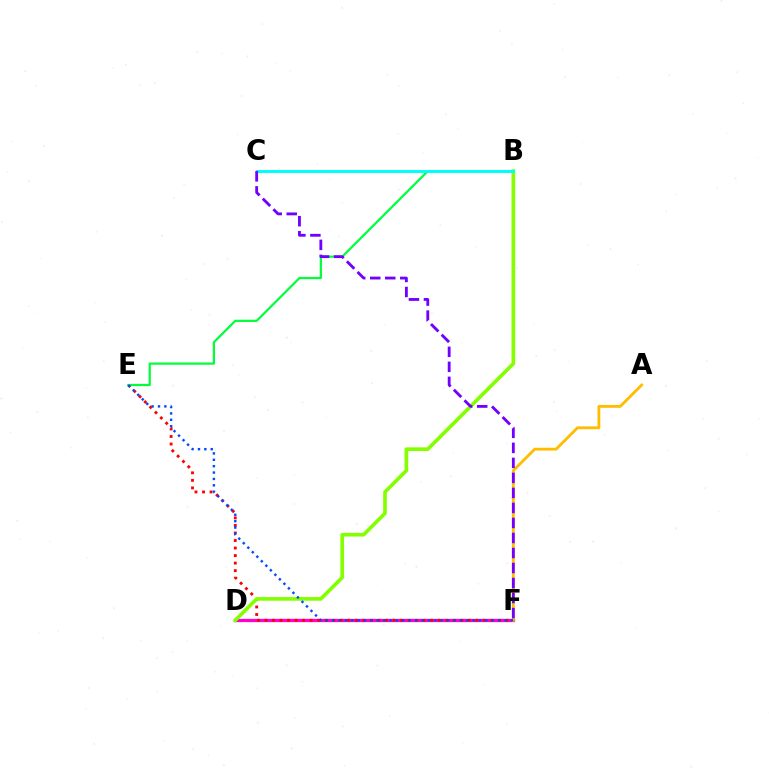{('D', 'F'): [{'color': '#ff00cf', 'line_style': 'solid', 'thickness': 2.34}], ('E', 'F'): [{'color': '#ff0000', 'line_style': 'dotted', 'thickness': 2.05}, {'color': '#004bff', 'line_style': 'dotted', 'thickness': 1.73}], ('B', 'D'): [{'color': '#84ff00', 'line_style': 'solid', 'thickness': 2.63}], ('A', 'F'): [{'color': '#ffbd00', 'line_style': 'solid', 'thickness': 2.03}], ('B', 'E'): [{'color': '#00ff39', 'line_style': 'solid', 'thickness': 1.6}], ('B', 'C'): [{'color': '#00fff6', 'line_style': 'solid', 'thickness': 2.14}], ('C', 'F'): [{'color': '#7200ff', 'line_style': 'dashed', 'thickness': 2.04}]}